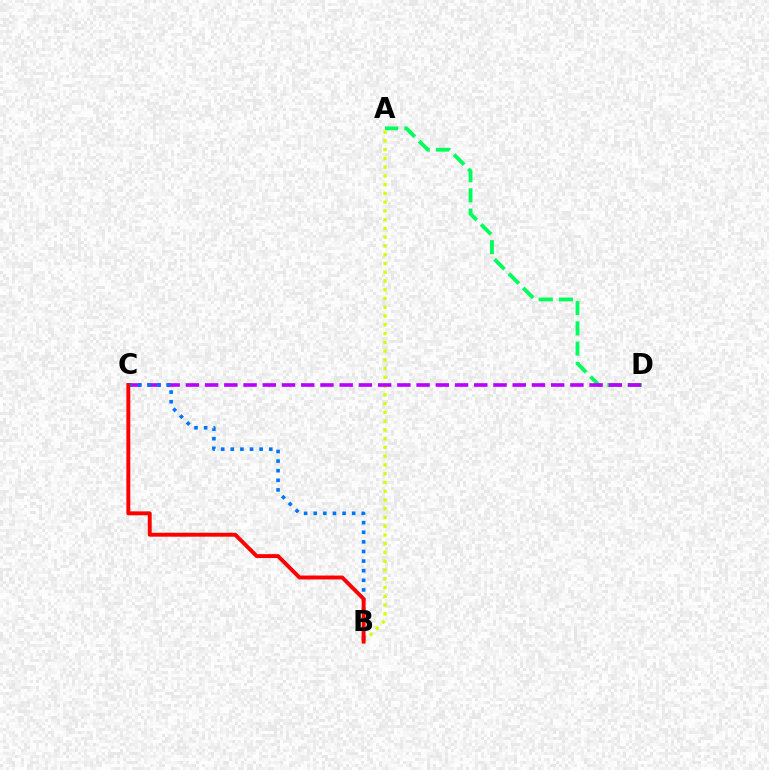{('A', 'D'): [{'color': '#00ff5c', 'line_style': 'dashed', 'thickness': 2.75}], ('A', 'B'): [{'color': '#d1ff00', 'line_style': 'dotted', 'thickness': 2.38}], ('C', 'D'): [{'color': '#b900ff', 'line_style': 'dashed', 'thickness': 2.61}], ('B', 'C'): [{'color': '#0074ff', 'line_style': 'dotted', 'thickness': 2.61}, {'color': '#ff0000', 'line_style': 'solid', 'thickness': 2.82}]}